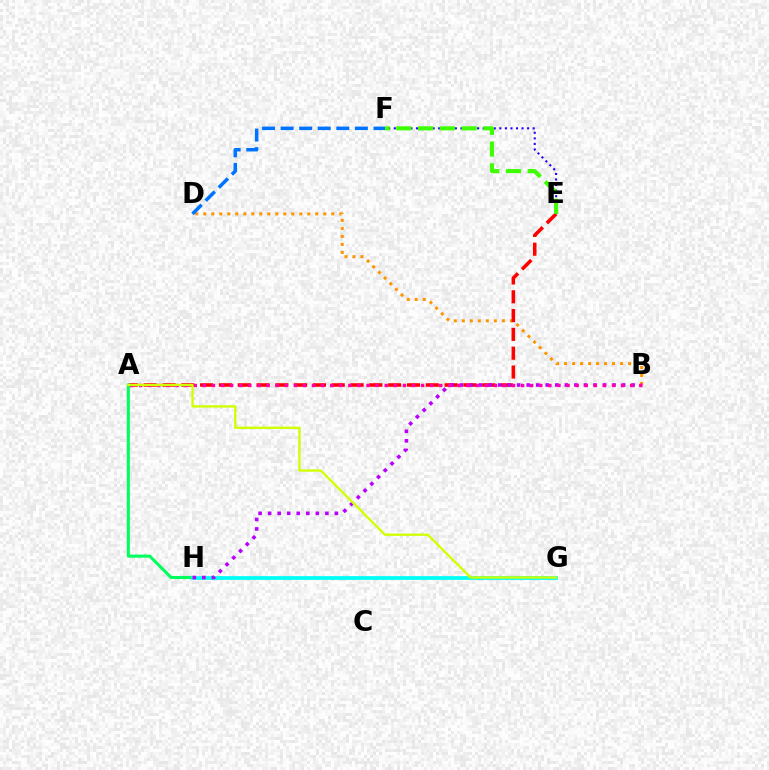{('B', 'D'): [{'color': '#ff9400', 'line_style': 'dotted', 'thickness': 2.17}], ('E', 'F'): [{'color': '#2500ff', 'line_style': 'dotted', 'thickness': 1.51}, {'color': '#3dff00', 'line_style': 'dashed', 'thickness': 2.96}], ('A', 'E'): [{'color': '#ff0000', 'line_style': 'dashed', 'thickness': 2.55}], ('A', 'H'): [{'color': '#00ff5c', 'line_style': 'solid', 'thickness': 2.21}], ('D', 'F'): [{'color': '#0074ff', 'line_style': 'dashed', 'thickness': 2.52}], ('G', 'H'): [{'color': '#00fff6', 'line_style': 'solid', 'thickness': 2.71}], ('B', 'H'): [{'color': '#b900ff', 'line_style': 'dotted', 'thickness': 2.59}], ('A', 'B'): [{'color': '#ff00ac', 'line_style': 'dotted', 'thickness': 2.47}], ('A', 'G'): [{'color': '#d1ff00', 'line_style': 'solid', 'thickness': 1.67}]}